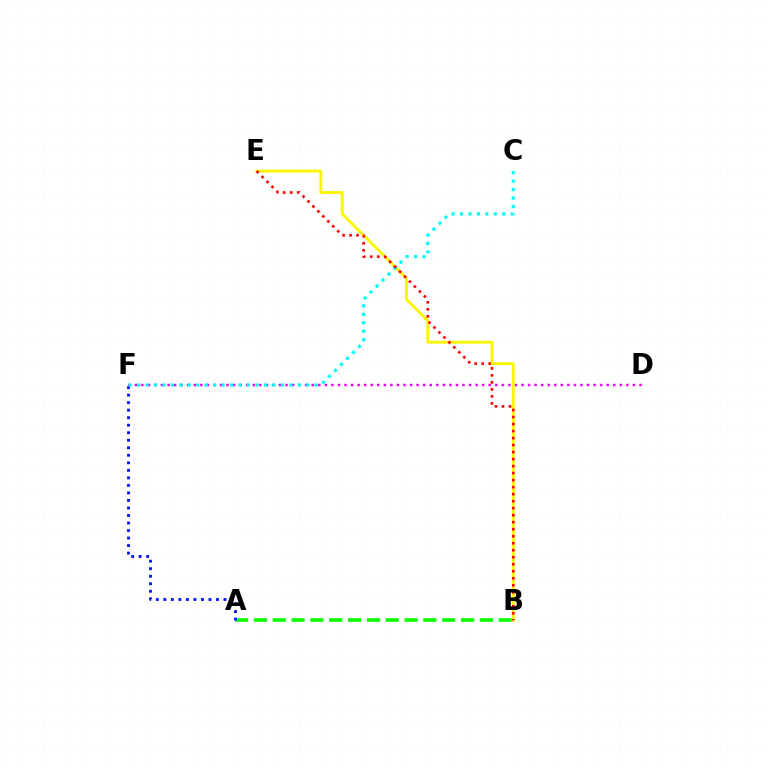{('D', 'F'): [{'color': '#ee00ff', 'line_style': 'dotted', 'thickness': 1.78}], ('B', 'E'): [{'color': '#fcf500', 'line_style': 'solid', 'thickness': 2.05}, {'color': '#ff0000', 'line_style': 'dotted', 'thickness': 1.9}], ('A', 'B'): [{'color': '#08ff00', 'line_style': 'dashed', 'thickness': 2.56}], ('A', 'F'): [{'color': '#0010ff', 'line_style': 'dotted', 'thickness': 2.04}], ('C', 'F'): [{'color': '#00fff6', 'line_style': 'dotted', 'thickness': 2.3}]}